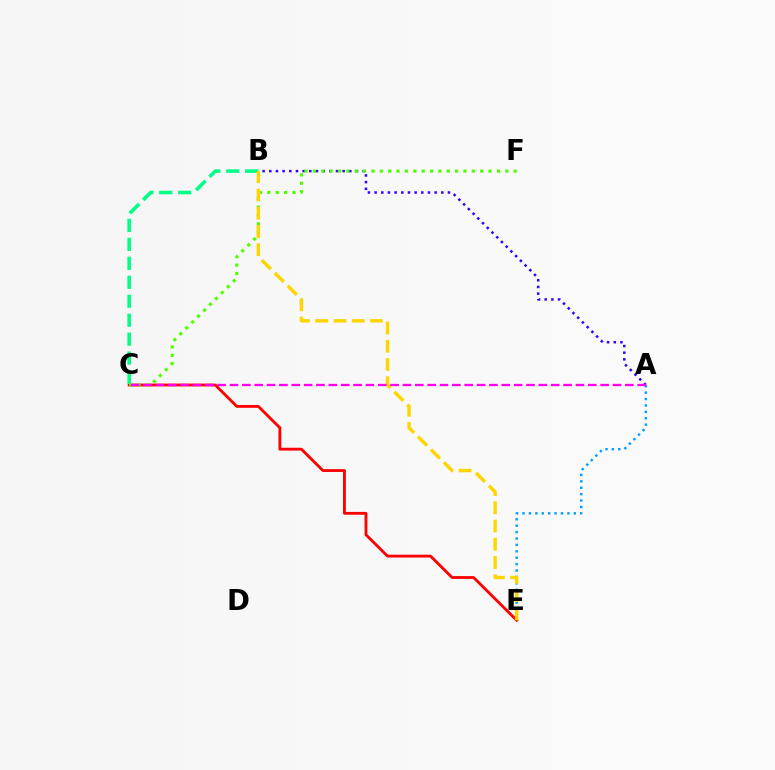{('A', 'E'): [{'color': '#009eff', 'line_style': 'dotted', 'thickness': 1.74}], ('A', 'B'): [{'color': '#3700ff', 'line_style': 'dotted', 'thickness': 1.81}], ('C', 'E'): [{'color': '#ff0000', 'line_style': 'solid', 'thickness': 2.03}], ('B', 'C'): [{'color': '#00ff86', 'line_style': 'dashed', 'thickness': 2.58}], ('C', 'F'): [{'color': '#4fff00', 'line_style': 'dotted', 'thickness': 2.27}], ('B', 'E'): [{'color': '#ffd500', 'line_style': 'dashed', 'thickness': 2.48}], ('A', 'C'): [{'color': '#ff00ed', 'line_style': 'dashed', 'thickness': 1.68}]}